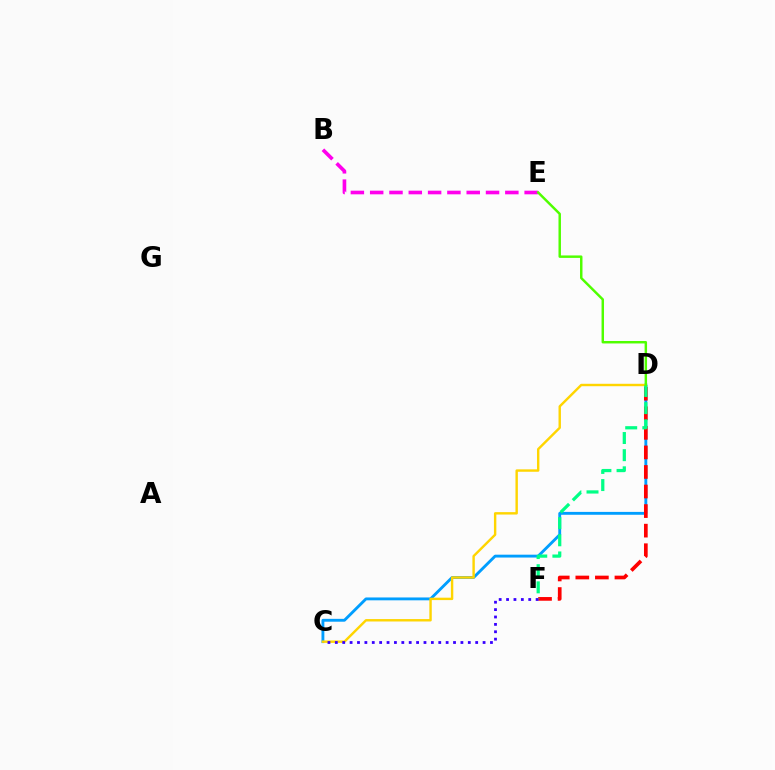{('C', 'D'): [{'color': '#009eff', 'line_style': 'solid', 'thickness': 2.06}, {'color': '#ffd500', 'line_style': 'solid', 'thickness': 1.74}], ('D', 'F'): [{'color': '#ff0000', 'line_style': 'dashed', 'thickness': 2.66}, {'color': '#00ff86', 'line_style': 'dashed', 'thickness': 2.33}], ('B', 'E'): [{'color': '#ff00ed', 'line_style': 'dashed', 'thickness': 2.62}], ('C', 'F'): [{'color': '#3700ff', 'line_style': 'dotted', 'thickness': 2.01}], ('D', 'E'): [{'color': '#4fff00', 'line_style': 'solid', 'thickness': 1.77}]}